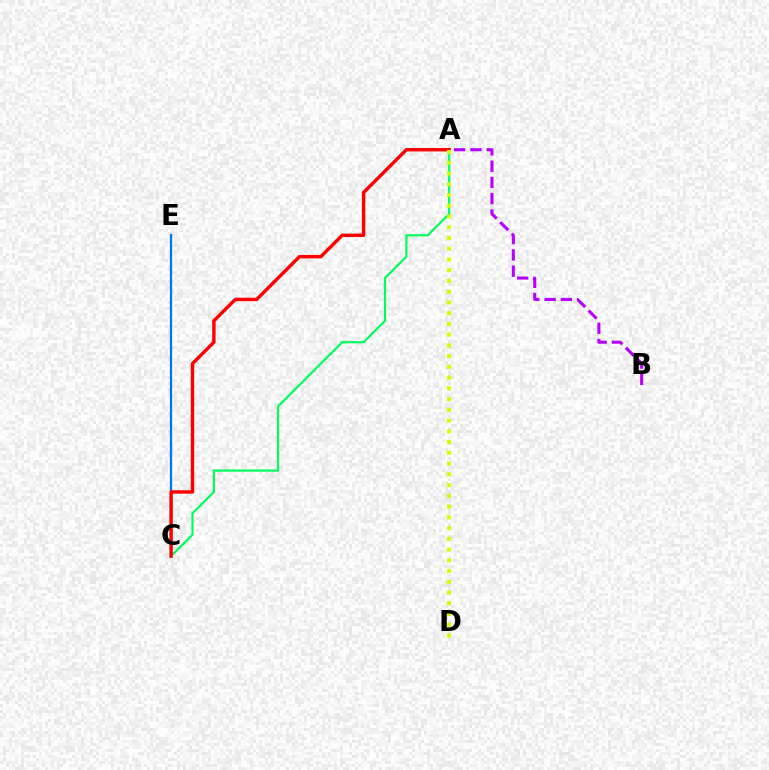{('C', 'E'): [{'color': '#0074ff', 'line_style': 'solid', 'thickness': 1.63}], ('A', 'C'): [{'color': '#00ff5c', 'line_style': 'solid', 'thickness': 1.59}, {'color': '#ff0000', 'line_style': 'solid', 'thickness': 2.46}], ('A', 'B'): [{'color': '#b900ff', 'line_style': 'dashed', 'thickness': 2.21}], ('A', 'D'): [{'color': '#d1ff00', 'line_style': 'dotted', 'thickness': 2.92}]}